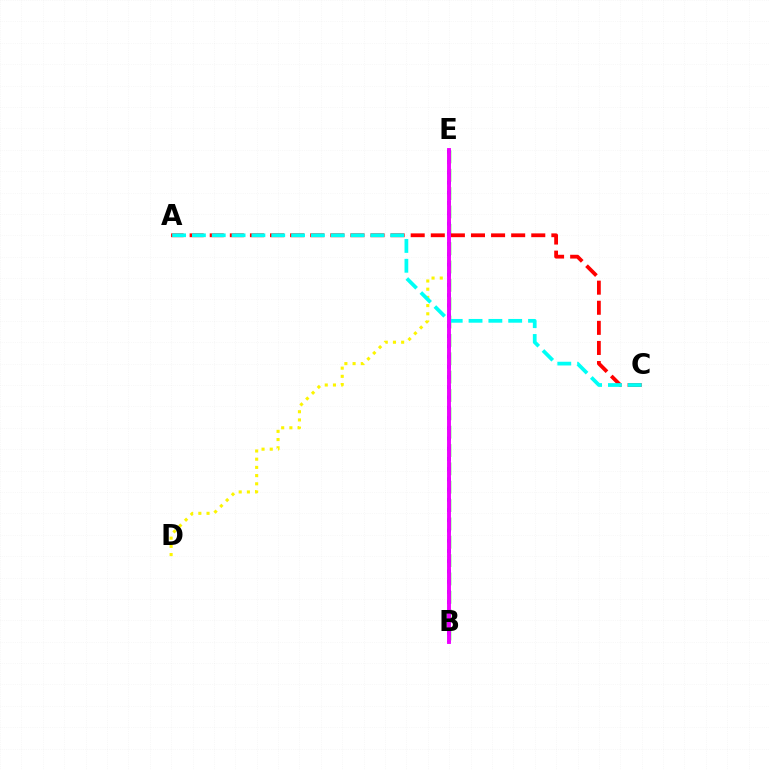{('B', 'E'): [{'color': '#08ff00', 'line_style': 'dashed', 'thickness': 2.49}, {'color': '#0010ff', 'line_style': 'dotted', 'thickness': 2.78}, {'color': '#ee00ff', 'line_style': 'solid', 'thickness': 2.8}], ('D', 'E'): [{'color': '#fcf500', 'line_style': 'dotted', 'thickness': 2.23}], ('A', 'C'): [{'color': '#ff0000', 'line_style': 'dashed', 'thickness': 2.73}, {'color': '#00fff6', 'line_style': 'dashed', 'thickness': 2.69}]}